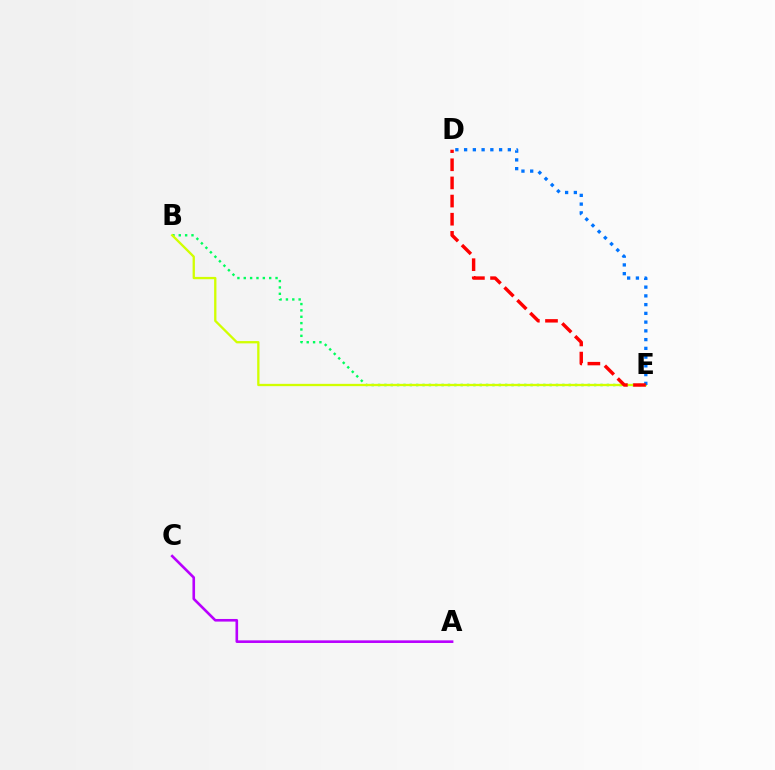{('A', 'C'): [{'color': '#b900ff', 'line_style': 'solid', 'thickness': 1.89}], ('B', 'E'): [{'color': '#00ff5c', 'line_style': 'dotted', 'thickness': 1.73}, {'color': '#d1ff00', 'line_style': 'solid', 'thickness': 1.66}], ('D', 'E'): [{'color': '#0074ff', 'line_style': 'dotted', 'thickness': 2.38}, {'color': '#ff0000', 'line_style': 'dashed', 'thickness': 2.47}]}